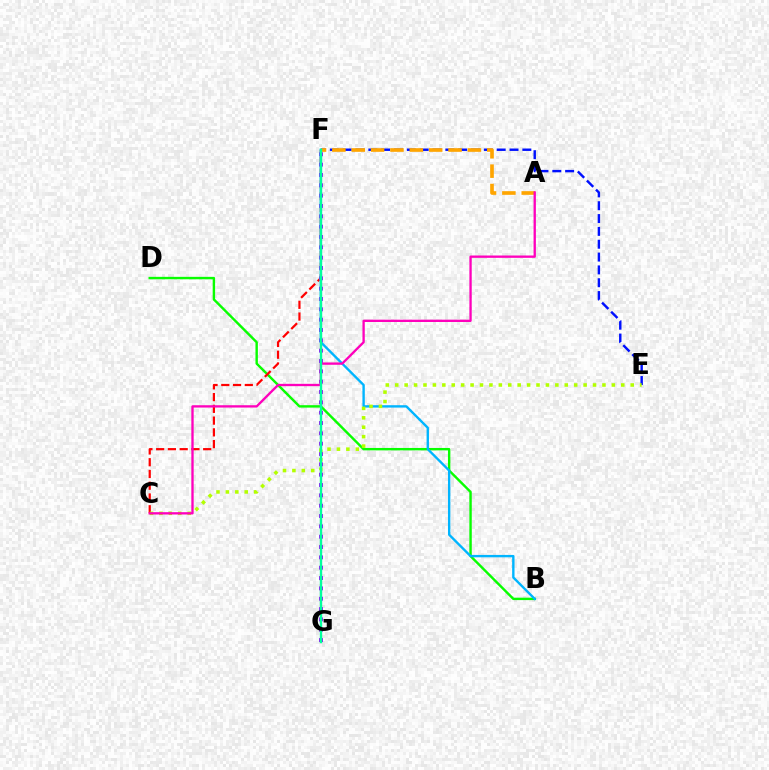{('B', 'D'): [{'color': '#08ff00', 'line_style': 'solid', 'thickness': 1.74}], ('E', 'F'): [{'color': '#0010ff', 'line_style': 'dashed', 'thickness': 1.74}], ('C', 'F'): [{'color': '#ff0000', 'line_style': 'dashed', 'thickness': 1.6}], ('F', 'G'): [{'color': '#9b00ff', 'line_style': 'dotted', 'thickness': 2.81}, {'color': '#00ff9d', 'line_style': 'solid', 'thickness': 1.72}], ('A', 'F'): [{'color': '#ffa500', 'line_style': 'dashed', 'thickness': 2.63}], ('B', 'F'): [{'color': '#00b5ff', 'line_style': 'solid', 'thickness': 1.71}], ('C', 'E'): [{'color': '#b3ff00', 'line_style': 'dotted', 'thickness': 2.56}], ('A', 'C'): [{'color': '#ff00bd', 'line_style': 'solid', 'thickness': 1.68}]}